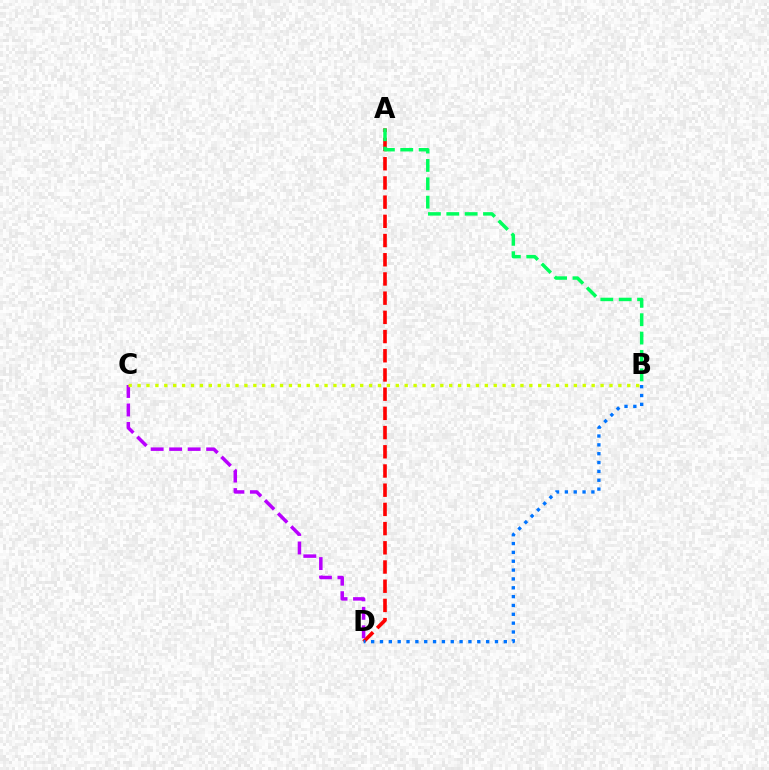{('A', 'D'): [{'color': '#ff0000', 'line_style': 'dashed', 'thickness': 2.61}], ('C', 'D'): [{'color': '#b900ff', 'line_style': 'dashed', 'thickness': 2.51}], ('B', 'D'): [{'color': '#0074ff', 'line_style': 'dotted', 'thickness': 2.4}], ('A', 'B'): [{'color': '#00ff5c', 'line_style': 'dashed', 'thickness': 2.49}], ('B', 'C'): [{'color': '#d1ff00', 'line_style': 'dotted', 'thickness': 2.42}]}